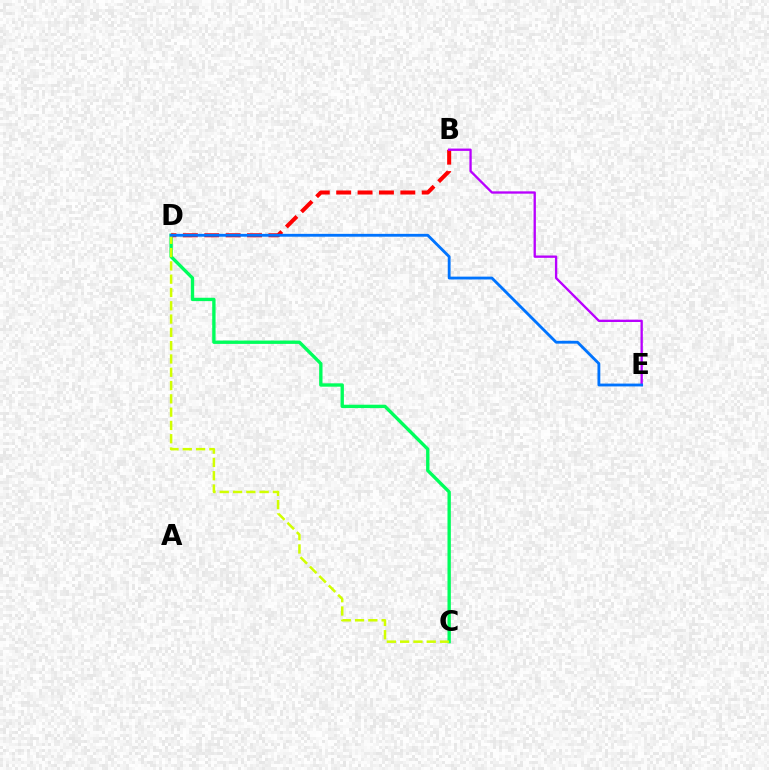{('C', 'D'): [{'color': '#00ff5c', 'line_style': 'solid', 'thickness': 2.42}, {'color': '#d1ff00', 'line_style': 'dashed', 'thickness': 1.81}], ('B', 'D'): [{'color': '#ff0000', 'line_style': 'dashed', 'thickness': 2.9}], ('B', 'E'): [{'color': '#b900ff', 'line_style': 'solid', 'thickness': 1.68}], ('D', 'E'): [{'color': '#0074ff', 'line_style': 'solid', 'thickness': 2.04}]}